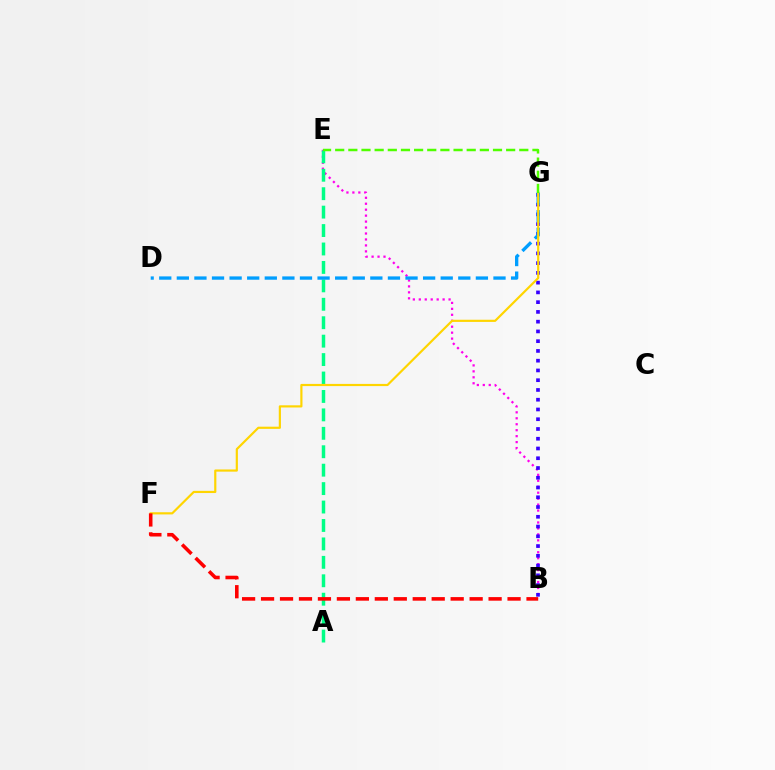{('B', 'E'): [{'color': '#ff00ed', 'line_style': 'dotted', 'thickness': 1.62}], ('B', 'G'): [{'color': '#3700ff', 'line_style': 'dotted', 'thickness': 2.65}], ('A', 'E'): [{'color': '#00ff86', 'line_style': 'dashed', 'thickness': 2.5}], ('D', 'G'): [{'color': '#009eff', 'line_style': 'dashed', 'thickness': 2.39}], ('F', 'G'): [{'color': '#ffd500', 'line_style': 'solid', 'thickness': 1.57}], ('B', 'F'): [{'color': '#ff0000', 'line_style': 'dashed', 'thickness': 2.58}], ('E', 'G'): [{'color': '#4fff00', 'line_style': 'dashed', 'thickness': 1.79}]}